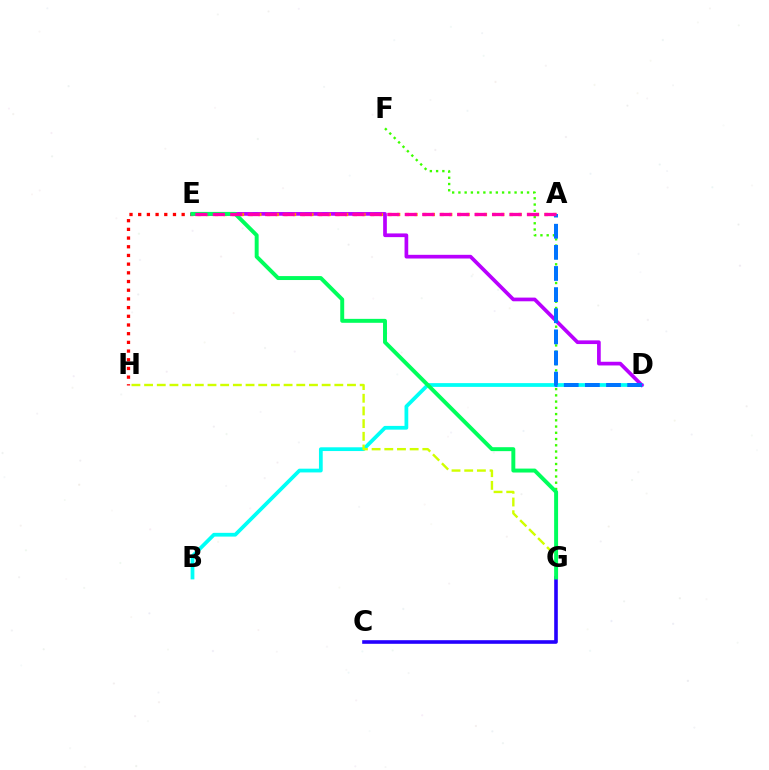{('F', 'G'): [{'color': '#3dff00', 'line_style': 'dotted', 'thickness': 1.7}], ('C', 'G'): [{'color': '#2500ff', 'line_style': 'solid', 'thickness': 2.6}], ('B', 'D'): [{'color': '#00fff6', 'line_style': 'solid', 'thickness': 2.7}], ('E', 'H'): [{'color': '#ff0000', 'line_style': 'dotted', 'thickness': 2.36}], ('D', 'E'): [{'color': '#b900ff', 'line_style': 'solid', 'thickness': 2.66}], ('A', 'E'): [{'color': '#ff9400', 'line_style': 'dotted', 'thickness': 2.36}, {'color': '#ff00ac', 'line_style': 'dashed', 'thickness': 2.37}], ('A', 'D'): [{'color': '#0074ff', 'line_style': 'dashed', 'thickness': 2.87}], ('G', 'H'): [{'color': '#d1ff00', 'line_style': 'dashed', 'thickness': 1.72}], ('E', 'G'): [{'color': '#00ff5c', 'line_style': 'solid', 'thickness': 2.84}]}